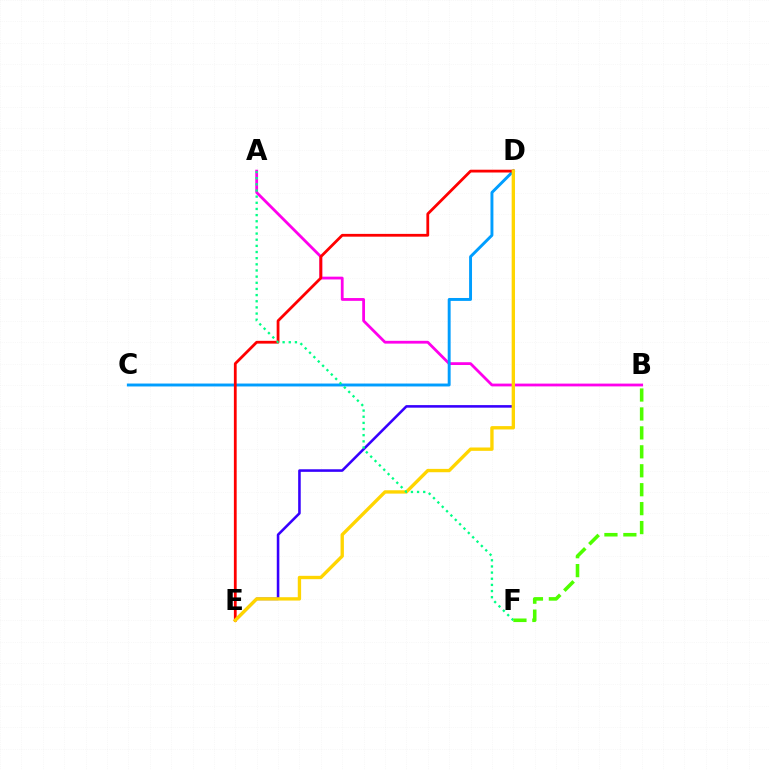{('D', 'E'): [{'color': '#3700ff', 'line_style': 'solid', 'thickness': 1.85}, {'color': '#ff0000', 'line_style': 'solid', 'thickness': 2.0}, {'color': '#ffd500', 'line_style': 'solid', 'thickness': 2.41}], ('A', 'B'): [{'color': '#ff00ed', 'line_style': 'solid', 'thickness': 2.01}], ('C', 'D'): [{'color': '#009eff', 'line_style': 'solid', 'thickness': 2.1}], ('A', 'F'): [{'color': '#00ff86', 'line_style': 'dotted', 'thickness': 1.67}], ('B', 'F'): [{'color': '#4fff00', 'line_style': 'dashed', 'thickness': 2.57}]}